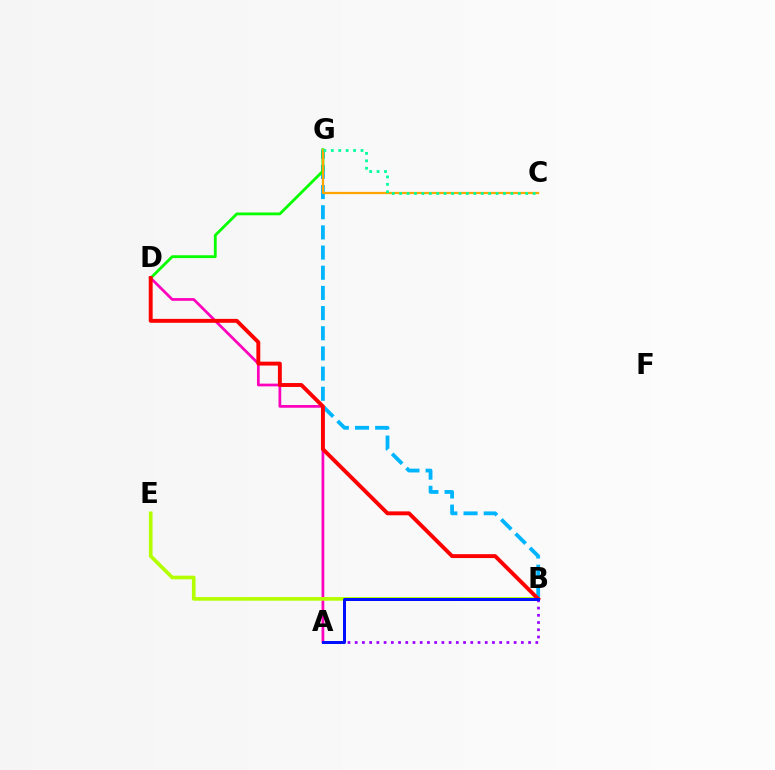{('B', 'G'): [{'color': '#00b5ff', 'line_style': 'dashed', 'thickness': 2.74}], ('A', 'D'): [{'color': '#ff00bd', 'line_style': 'solid', 'thickness': 1.96}], ('B', 'E'): [{'color': '#b3ff00', 'line_style': 'solid', 'thickness': 2.63}], ('D', 'G'): [{'color': '#08ff00', 'line_style': 'solid', 'thickness': 2.03}], ('B', 'D'): [{'color': '#ff0000', 'line_style': 'solid', 'thickness': 2.81}], ('A', 'B'): [{'color': '#9b00ff', 'line_style': 'dotted', 'thickness': 1.96}, {'color': '#0010ff', 'line_style': 'solid', 'thickness': 2.16}], ('C', 'G'): [{'color': '#ffa500', 'line_style': 'solid', 'thickness': 1.62}, {'color': '#00ff9d', 'line_style': 'dotted', 'thickness': 2.02}]}